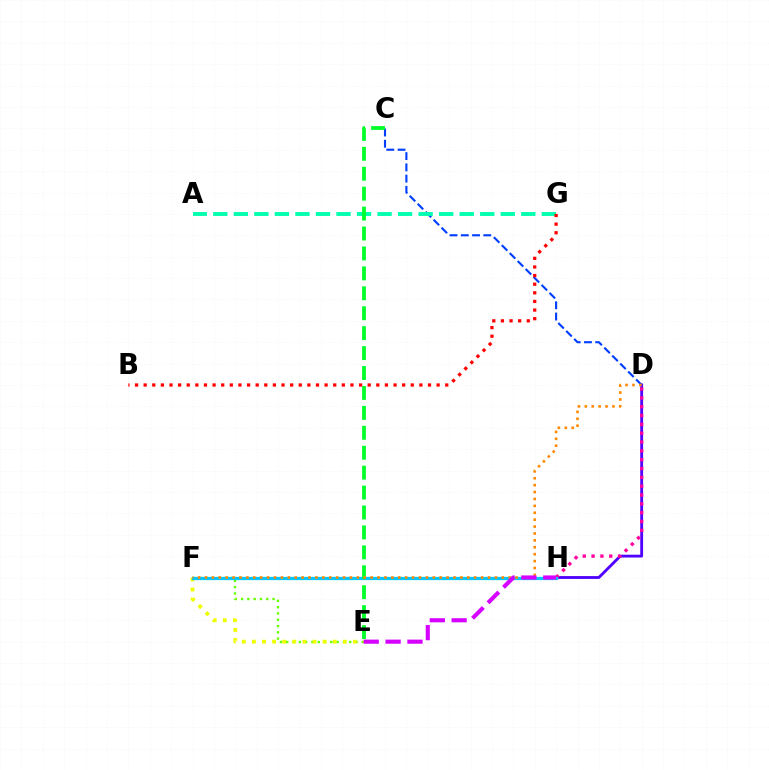{('C', 'D'): [{'color': '#003fff', 'line_style': 'dashed', 'thickness': 1.53}], ('D', 'H'): [{'color': '#4f00ff', 'line_style': 'solid', 'thickness': 2.04}, {'color': '#ff00a0', 'line_style': 'dotted', 'thickness': 2.4}], ('A', 'G'): [{'color': '#00ffaf', 'line_style': 'dashed', 'thickness': 2.79}], ('B', 'G'): [{'color': '#ff0000', 'line_style': 'dotted', 'thickness': 2.34}], ('E', 'F'): [{'color': '#66ff00', 'line_style': 'dotted', 'thickness': 1.71}, {'color': '#eeff00', 'line_style': 'dotted', 'thickness': 2.74}], ('F', 'H'): [{'color': '#00c7ff', 'line_style': 'solid', 'thickness': 2.33}], ('C', 'E'): [{'color': '#00ff27', 'line_style': 'dashed', 'thickness': 2.71}], ('D', 'F'): [{'color': '#ff8800', 'line_style': 'dotted', 'thickness': 1.88}], ('E', 'H'): [{'color': '#d600ff', 'line_style': 'dashed', 'thickness': 2.97}]}